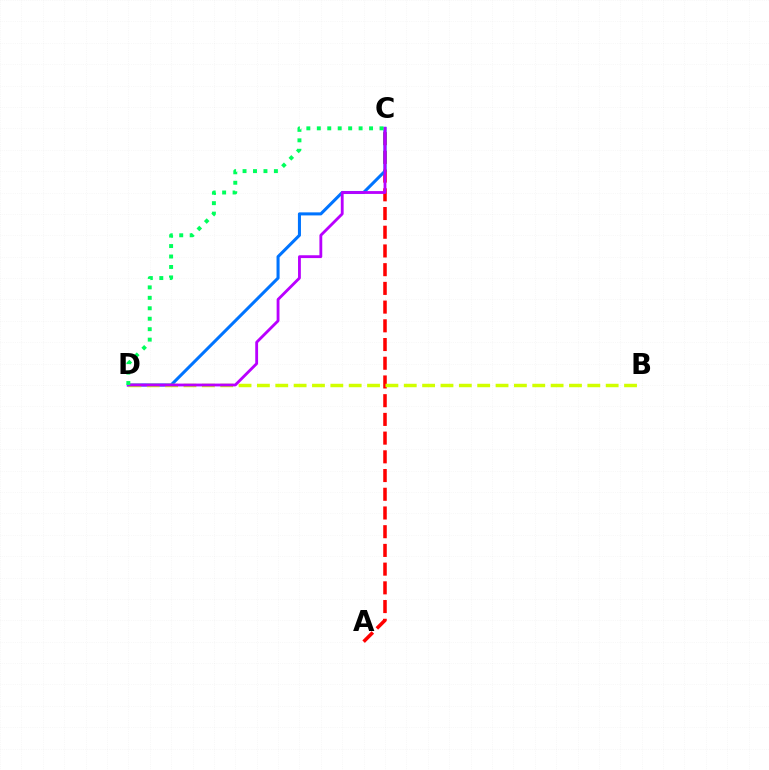{('A', 'C'): [{'color': '#ff0000', 'line_style': 'dashed', 'thickness': 2.54}], ('C', 'D'): [{'color': '#0074ff', 'line_style': 'solid', 'thickness': 2.2}, {'color': '#b900ff', 'line_style': 'solid', 'thickness': 2.04}, {'color': '#00ff5c', 'line_style': 'dotted', 'thickness': 2.84}], ('B', 'D'): [{'color': '#d1ff00', 'line_style': 'dashed', 'thickness': 2.49}]}